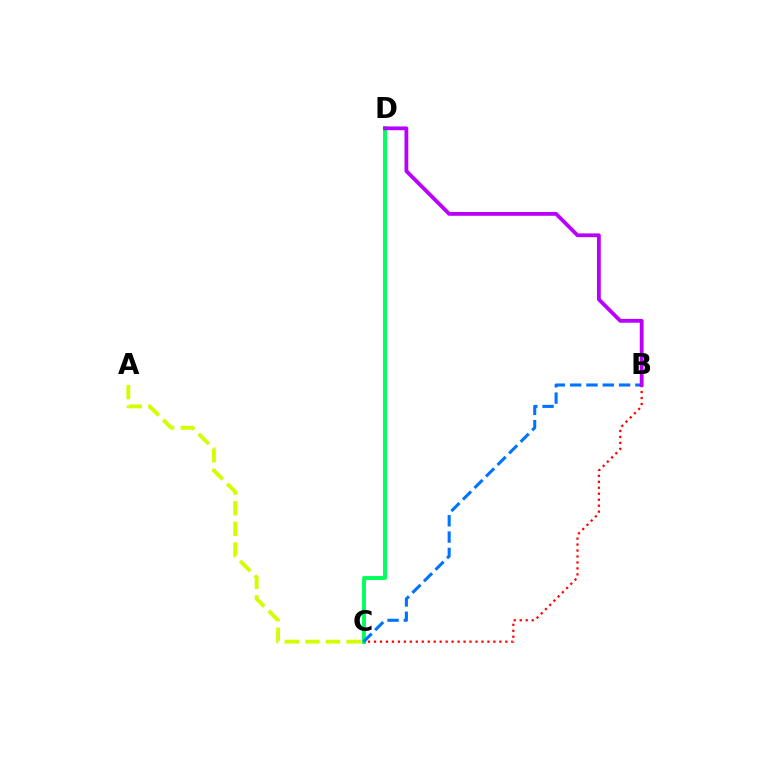{('C', 'D'): [{'color': '#00ff5c', 'line_style': 'solid', 'thickness': 2.8}], ('B', 'C'): [{'color': '#ff0000', 'line_style': 'dotted', 'thickness': 1.62}, {'color': '#0074ff', 'line_style': 'dashed', 'thickness': 2.22}], ('B', 'D'): [{'color': '#b900ff', 'line_style': 'solid', 'thickness': 2.73}], ('A', 'C'): [{'color': '#d1ff00', 'line_style': 'dashed', 'thickness': 2.8}]}